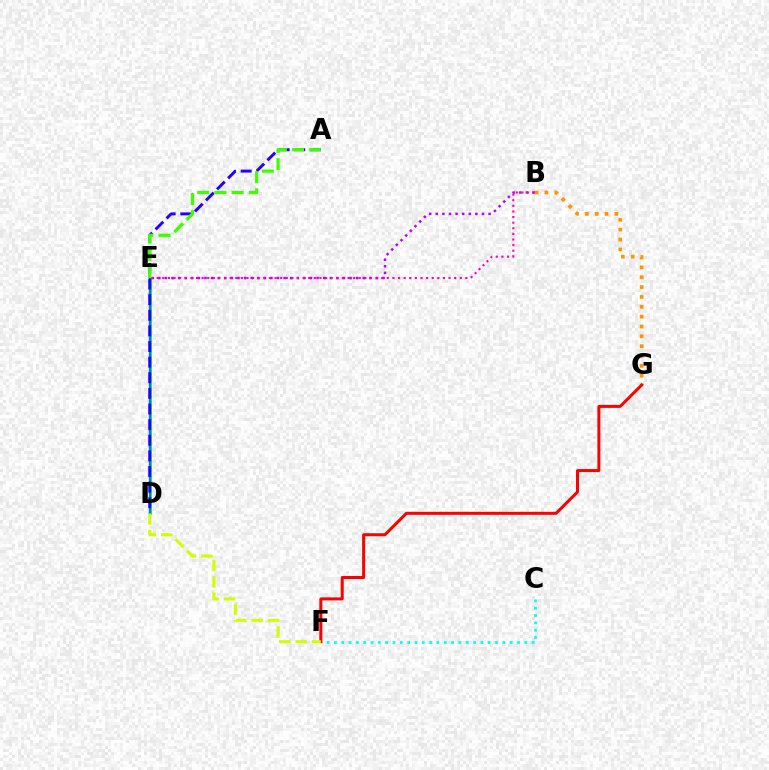{('D', 'E'): [{'color': '#00ff5c', 'line_style': 'solid', 'thickness': 2.08}, {'color': '#0074ff', 'line_style': 'solid', 'thickness': 1.66}], ('B', 'G'): [{'color': '#ff9400', 'line_style': 'dotted', 'thickness': 2.68}], ('A', 'D'): [{'color': '#2500ff', 'line_style': 'dashed', 'thickness': 2.12}], ('B', 'E'): [{'color': '#b900ff', 'line_style': 'dotted', 'thickness': 1.79}, {'color': '#ff00ac', 'line_style': 'dotted', 'thickness': 1.52}], ('C', 'F'): [{'color': '#00fff6', 'line_style': 'dotted', 'thickness': 1.99}], ('A', 'E'): [{'color': '#3dff00', 'line_style': 'dashed', 'thickness': 2.34}], ('F', 'G'): [{'color': '#ff0000', 'line_style': 'solid', 'thickness': 2.16}], ('D', 'F'): [{'color': '#d1ff00', 'line_style': 'dashed', 'thickness': 2.22}]}